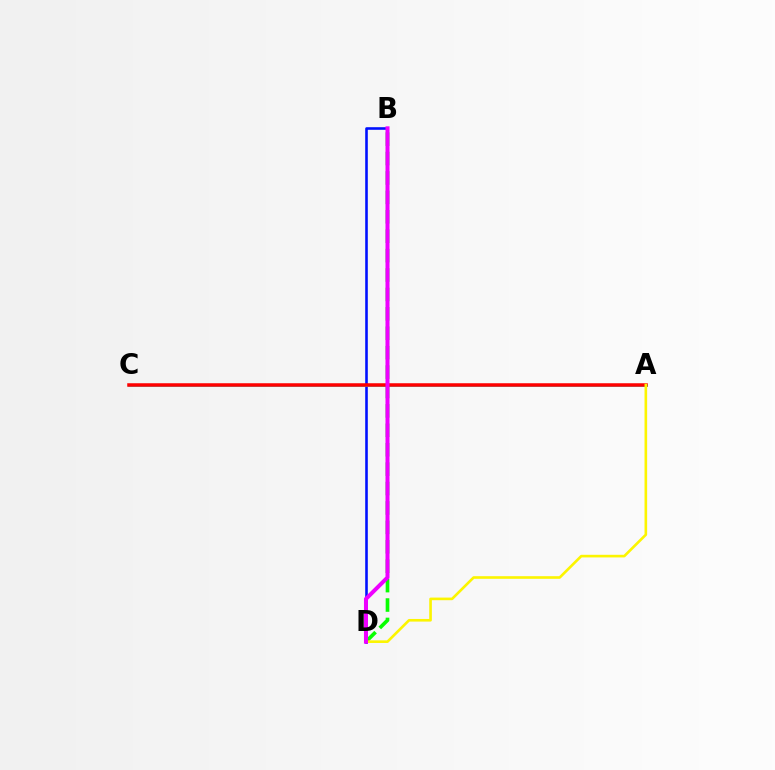{('B', 'D'): [{'color': '#0010ff', 'line_style': 'solid', 'thickness': 1.87}, {'color': '#08ff00', 'line_style': 'dashed', 'thickness': 2.64}, {'color': '#ee00ff', 'line_style': 'solid', 'thickness': 2.89}], ('A', 'C'): [{'color': '#00fff6', 'line_style': 'solid', 'thickness': 1.94}, {'color': '#ff0000', 'line_style': 'solid', 'thickness': 2.53}], ('A', 'D'): [{'color': '#fcf500', 'line_style': 'solid', 'thickness': 1.89}]}